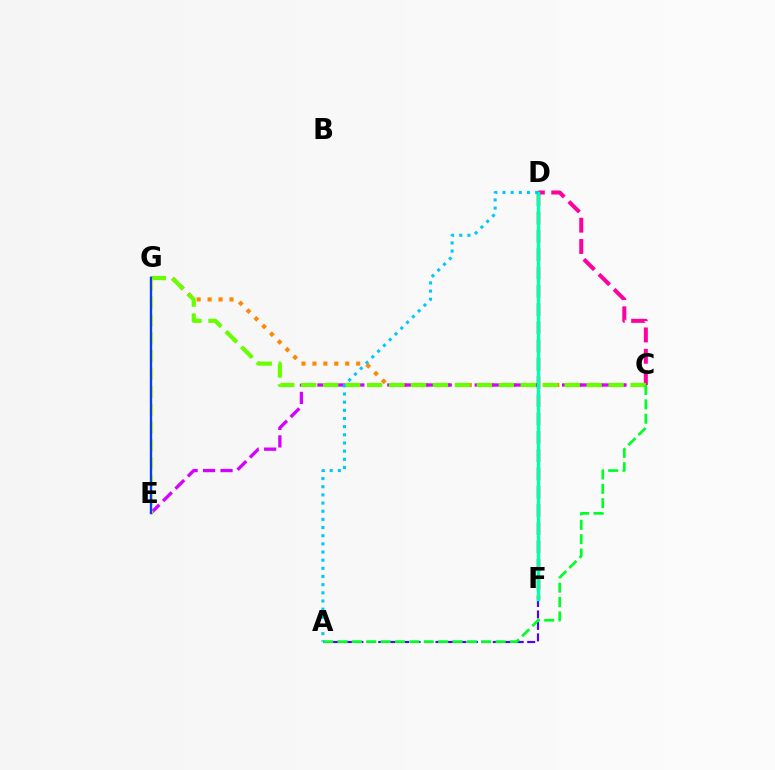{('C', 'D'): [{'color': '#ff00a0', 'line_style': 'dashed', 'thickness': 2.9}], ('D', 'F'): [{'color': '#ff0000', 'line_style': 'dashed', 'thickness': 2.48}, {'color': '#00ffaf', 'line_style': 'solid', 'thickness': 2.48}], ('A', 'F'): [{'color': '#4f00ff', 'line_style': 'dashed', 'thickness': 1.56}], ('C', 'G'): [{'color': '#ff8800', 'line_style': 'dotted', 'thickness': 2.97}, {'color': '#66ff00', 'line_style': 'dashed', 'thickness': 2.98}], ('C', 'E'): [{'color': '#d600ff', 'line_style': 'dashed', 'thickness': 2.37}], ('A', 'C'): [{'color': '#00ff27', 'line_style': 'dashed', 'thickness': 1.95}], ('A', 'D'): [{'color': '#00c7ff', 'line_style': 'dotted', 'thickness': 2.22}], ('E', 'G'): [{'color': '#eeff00', 'line_style': 'dashed', 'thickness': 2.43}, {'color': '#003fff', 'line_style': 'solid', 'thickness': 1.7}]}